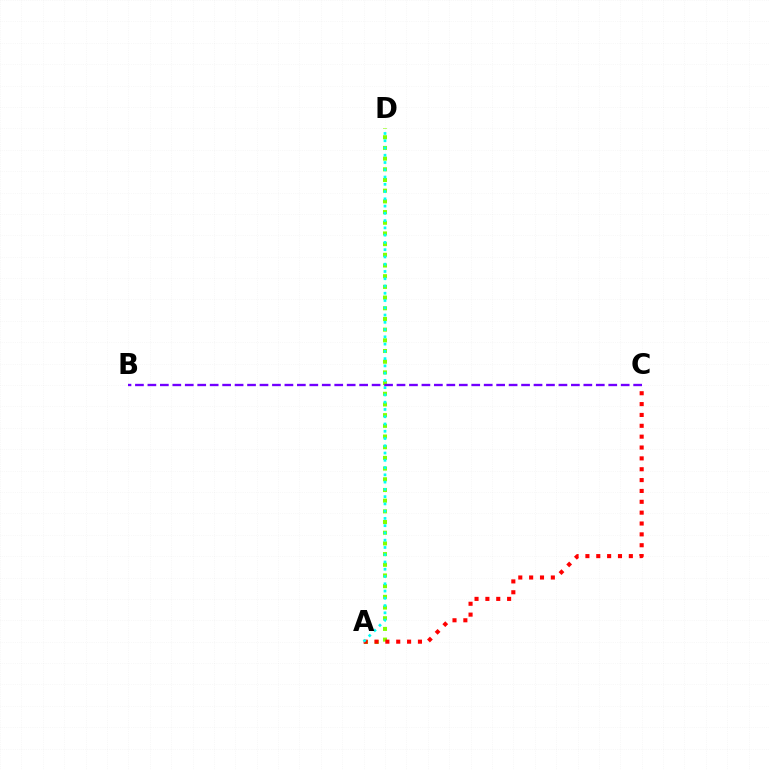{('A', 'D'): [{'color': '#84ff00', 'line_style': 'dotted', 'thickness': 2.9}, {'color': '#00fff6', 'line_style': 'dotted', 'thickness': 1.97}], ('A', 'C'): [{'color': '#ff0000', 'line_style': 'dotted', 'thickness': 2.95}], ('B', 'C'): [{'color': '#7200ff', 'line_style': 'dashed', 'thickness': 1.69}]}